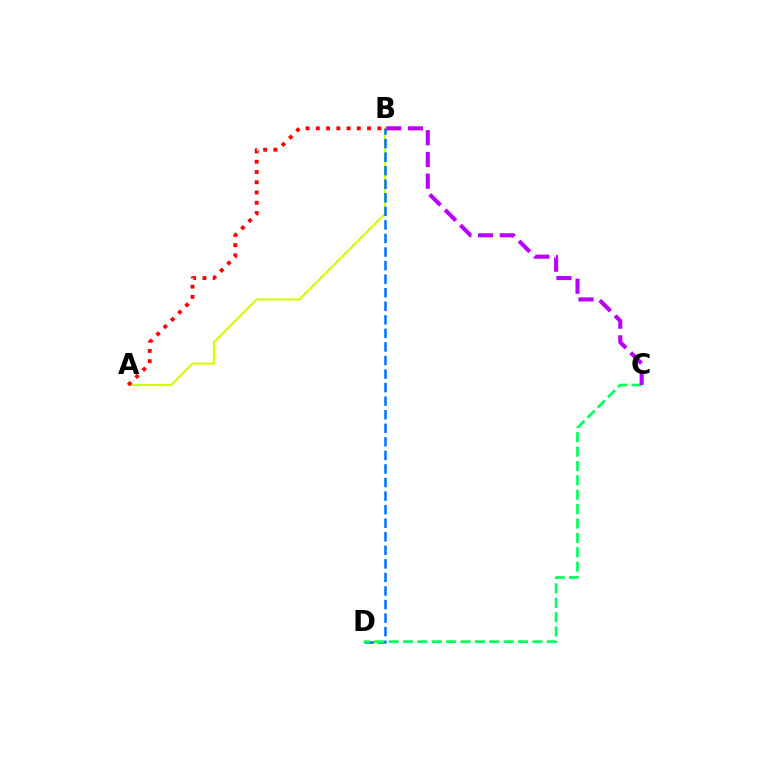{('A', 'B'): [{'color': '#d1ff00', 'line_style': 'solid', 'thickness': 1.52}, {'color': '#ff0000', 'line_style': 'dotted', 'thickness': 2.79}], ('B', 'D'): [{'color': '#0074ff', 'line_style': 'dashed', 'thickness': 1.84}], ('C', 'D'): [{'color': '#00ff5c', 'line_style': 'dashed', 'thickness': 1.95}], ('B', 'C'): [{'color': '#b900ff', 'line_style': 'dashed', 'thickness': 2.95}]}